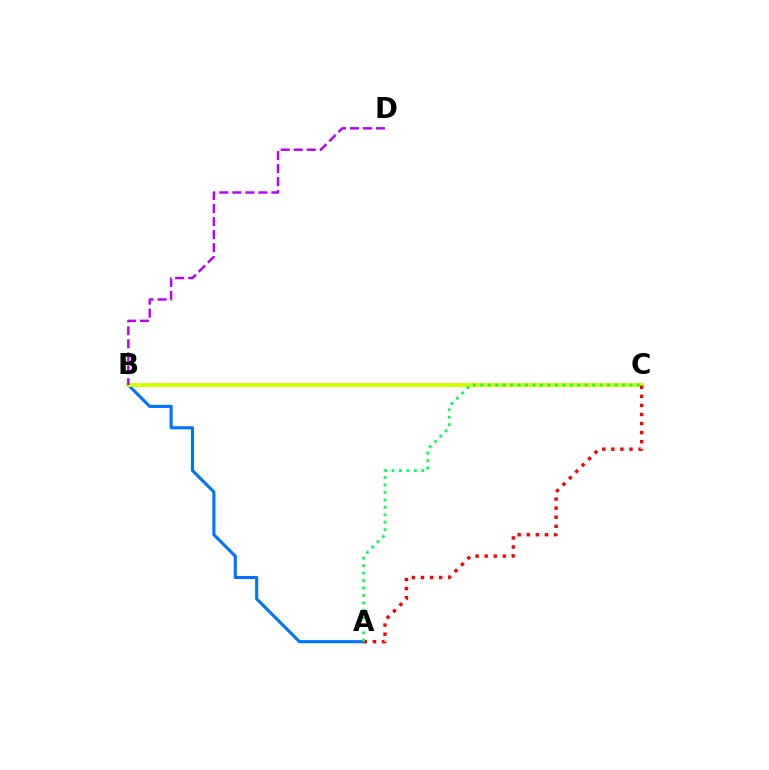{('A', 'B'): [{'color': '#0074ff', 'line_style': 'solid', 'thickness': 2.23}], ('B', 'C'): [{'color': '#d1ff00', 'line_style': 'solid', 'thickness': 2.83}], ('B', 'D'): [{'color': '#b900ff', 'line_style': 'dashed', 'thickness': 1.77}], ('A', 'C'): [{'color': '#ff0000', 'line_style': 'dotted', 'thickness': 2.46}, {'color': '#00ff5c', 'line_style': 'dotted', 'thickness': 2.03}]}